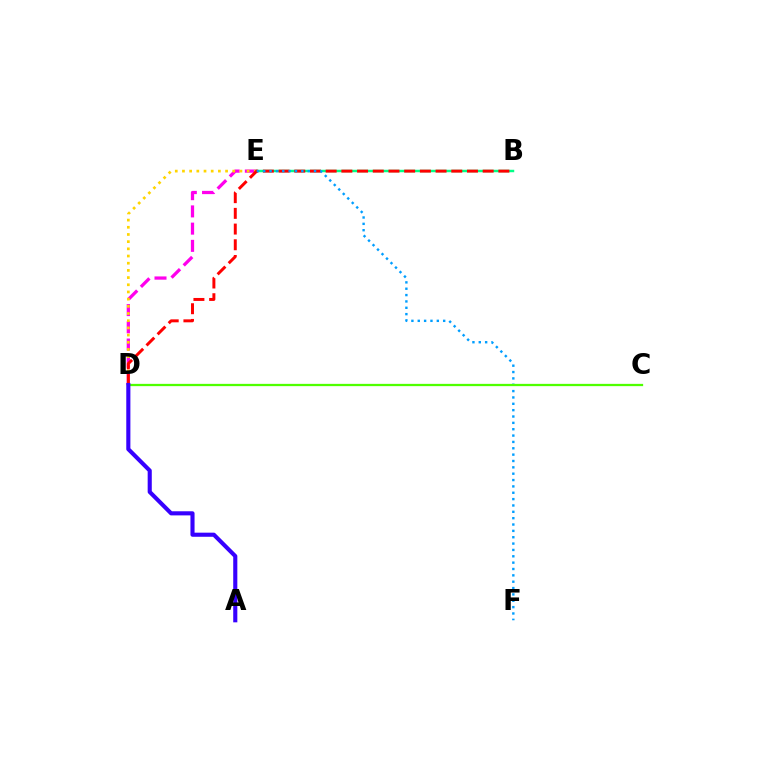{('D', 'E'): [{'color': '#ff00ed', 'line_style': 'dashed', 'thickness': 2.34}, {'color': '#ffd500', 'line_style': 'dotted', 'thickness': 1.95}], ('B', 'E'): [{'color': '#00ff86', 'line_style': 'solid', 'thickness': 1.77}], ('B', 'D'): [{'color': '#ff0000', 'line_style': 'dashed', 'thickness': 2.13}], ('E', 'F'): [{'color': '#009eff', 'line_style': 'dotted', 'thickness': 1.73}], ('C', 'D'): [{'color': '#4fff00', 'line_style': 'solid', 'thickness': 1.64}], ('A', 'D'): [{'color': '#3700ff', 'line_style': 'solid', 'thickness': 2.96}]}